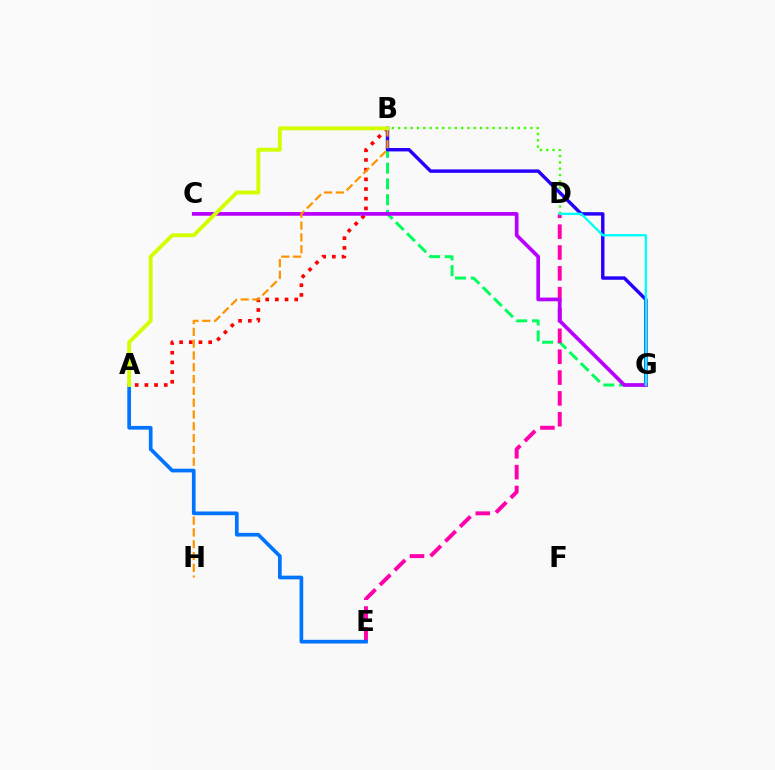{('A', 'B'): [{'color': '#ff0000', 'line_style': 'dotted', 'thickness': 2.63}, {'color': '#d1ff00', 'line_style': 'solid', 'thickness': 2.8}], ('B', 'G'): [{'color': '#00ff5c', 'line_style': 'dashed', 'thickness': 2.14}, {'color': '#2500ff', 'line_style': 'solid', 'thickness': 2.47}], ('B', 'D'): [{'color': '#3dff00', 'line_style': 'dotted', 'thickness': 1.71}], ('D', 'E'): [{'color': '#ff00ac', 'line_style': 'dashed', 'thickness': 2.83}], ('C', 'G'): [{'color': '#b900ff', 'line_style': 'solid', 'thickness': 2.66}], ('B', 'H'): [{'color': '#ff9400', 'line_style': 'dashed', 'thickness': 1.6}], ('A', 'E'): [{'color': '#0074ff', 'line_style': 'solid', 'thickness': 2.66}], ('D', 'G'): [{'color': '#00fff6', 'line_style': 'solid', 'thickness': 1.7}]}